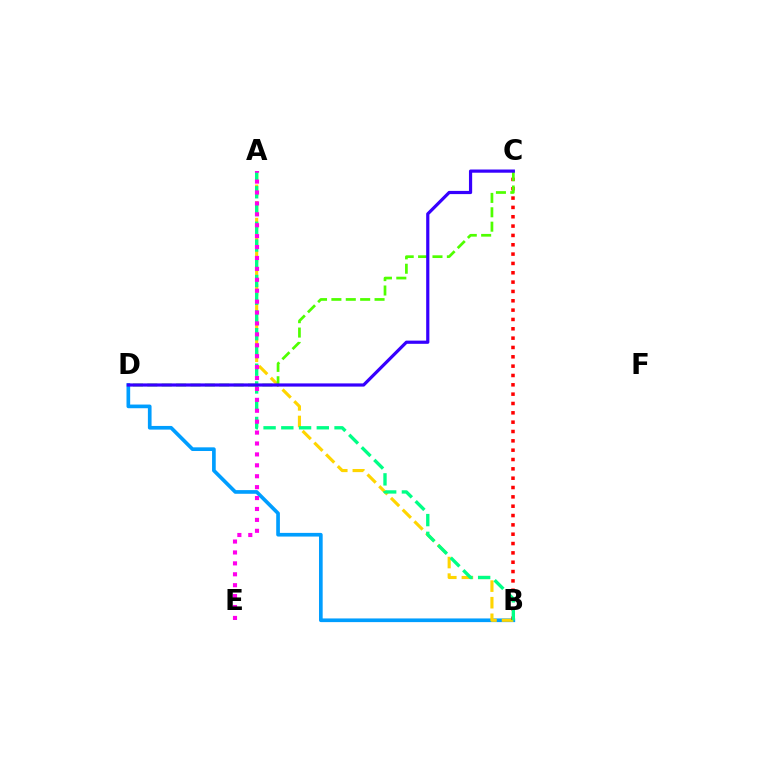{('B', 'D'): [{'color': '#009eff', 'line_style': 'solid', 'thickness': 2.64}], ('A', 'B'): [{'color': '#ffd500', 'line_style': 'dashed', 'thickness': 2.25}, {'color': '#00ff86', 'line_style': 'dashed', 'thickness': 2.41}], ('B', 'C'): [{'color': '#ff0000', 'line_style': 'dotted', 'thickness': 2.54}], ('C', 'D'): [{'color': '#4fff00', 'line_style': 'dashed', 'thickness': 1.95}, {'color': '#3700ff', 'line_style': 'solid', 'thickness': 2.3}], ('A', 'E'): [{'color': '#ff00ed', 'line_style': 'dotted', 'thickness': 2.97}]}